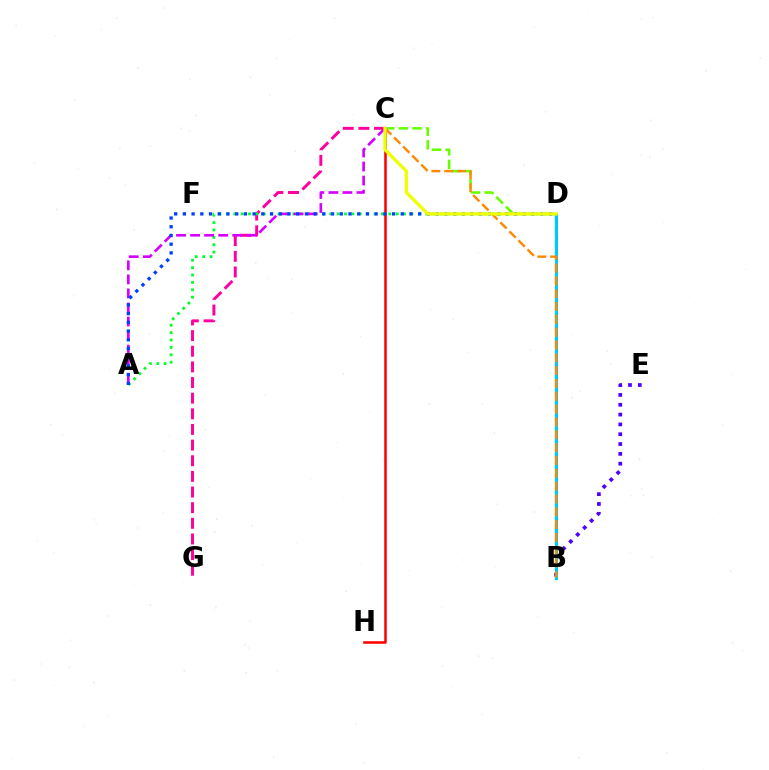{('B', 'D'): [{'color': '#00ffaf', 'line_style': 'dashed', 'thickness': 1.69}, {'color': '#00c7ff', 'line_style': 'solid', 'thickness': 2.2}], ('C', 'G'): [{'color': '#ff00a0', 'line_style': 'dashed', 'thickness': 2.13}], ('A', 'D'): [{'color': '#00ff27', 'line_style': 'dotted', 'thickness': 2.01}, {'color': '#003fff', 'line_style': 'dotted', 'thickness': 2.37}], ('C', 'D'): [{'color': '#66ff00', 'line_style': 'dashed', 'thickness': 1.85}, {'color': '#eeff00', 'line_style': 'solid', 'thickness': 2.37}], ('C', 'H'): [{'color': '#ff0000', 'line_style': 'solid', 'thickness': 1.84}], ('B', 'E'): [{'color': '#4f00ff', 'line_style': 'dotted', 'thickness': 2.67}], ('A', 'C'): [{'color': '#d600ff', 'line_style': 'dashed', 'thickness': 1.91}], ('B', 'C'): [{'color': '#ff8800', 'line_style': 'dashed', 'thickness': 1.74}]}